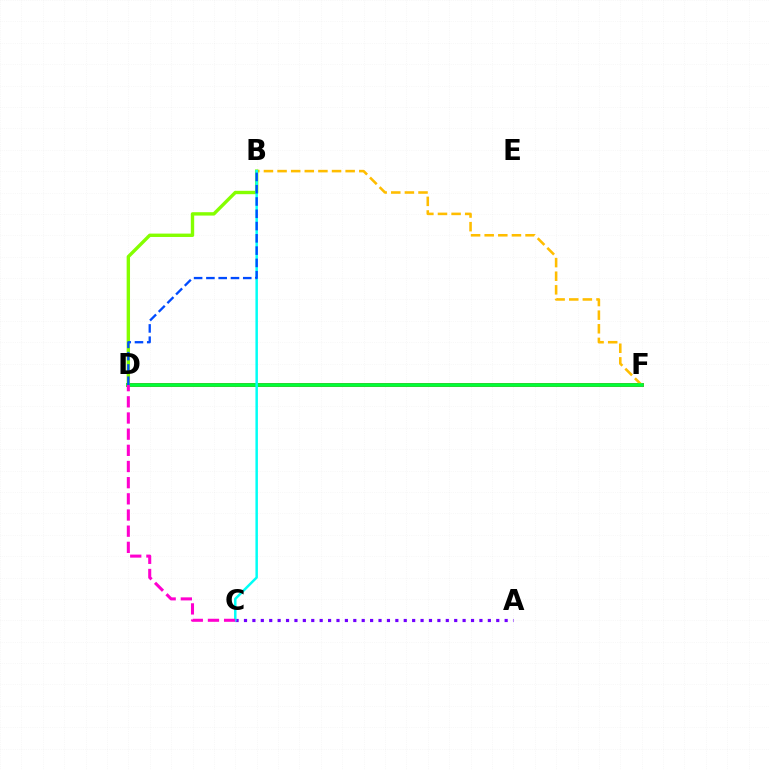{('A', 'C'): [{'color': '#7200ff', 'line_style': 'dotted', 'thickness': 2.28}], ('D', 'F'): [{'color': '#ff0000', 'line_style': 'solid', 'thickness': 2.79}, {'color': '#00ff39', 'line_style': 'solid', 'thickness': 2.66}], ('B', 'F'): [{'color': '#ffbd00', 'line_style': 'dashed', 'thickness': 1.85}], ('B', 'D'): [{'color': '#84ff00', 'line_style': 'solid', 'thickness': 2.43}, {'color': '#004bff', 'line_style': 'dashed', 'thickness': 1.67}], ('B', 'C'): [{'color': '#00fff6', 'line_style': 'solid', 'thickness': 1.79}], ('C', 'D'): [{'color': '#ff00cf', 'line_style': 'dashed', 'thickness': 2.2}]}